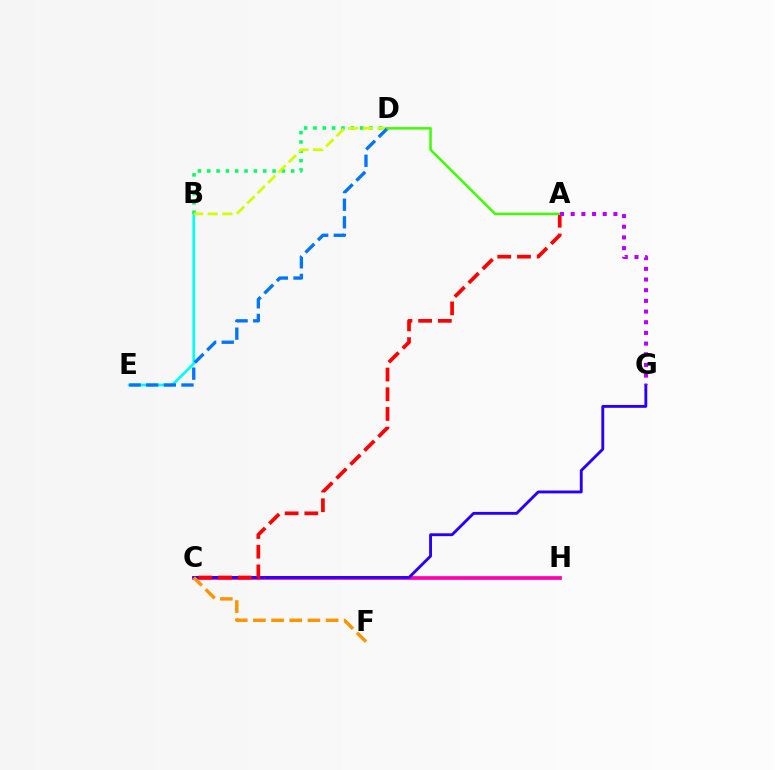{('C', 'H'): [{'color': '#ff00ac', 'line_style': 'solid', 'thickness': 2.65}], ('B', 'E'): [{'color': '#00fff6', 'line_style': 'solid', 'thickness': 1.94}], ('C', 'G'): [{'color': '#2500ff', 'line_style': 'solid', 'thickness': 2.06}], ('C', 'F'): [{'color': '#ff9400', 'line_style': 'dashed', 'thickness': 2.47}], ('B', 'D'): [{'color': '#00ff5c', 'line_style': 'dotted', 'thickness': 2.53}, {'color': '#d1ff00', 'line_style': 'dashed', 'thickness': 1.99}], ('A', 'C'): [{'color': '#ff0000', 'line_style': 'dashed', 'thickness': 2.68}], ('D', 'E'): [{'color': '#0074ff', 'line_style': 'dashed', 'thickness': 2.39}], ('A', 'D'): [{'color': '#3dff00', 'line_style': 'solid', 'thickness': 1.8}], ('A', 'G'): [{'color': '#b900ff', 'line_style': 'dotted', 'thickness': 2.9}]}